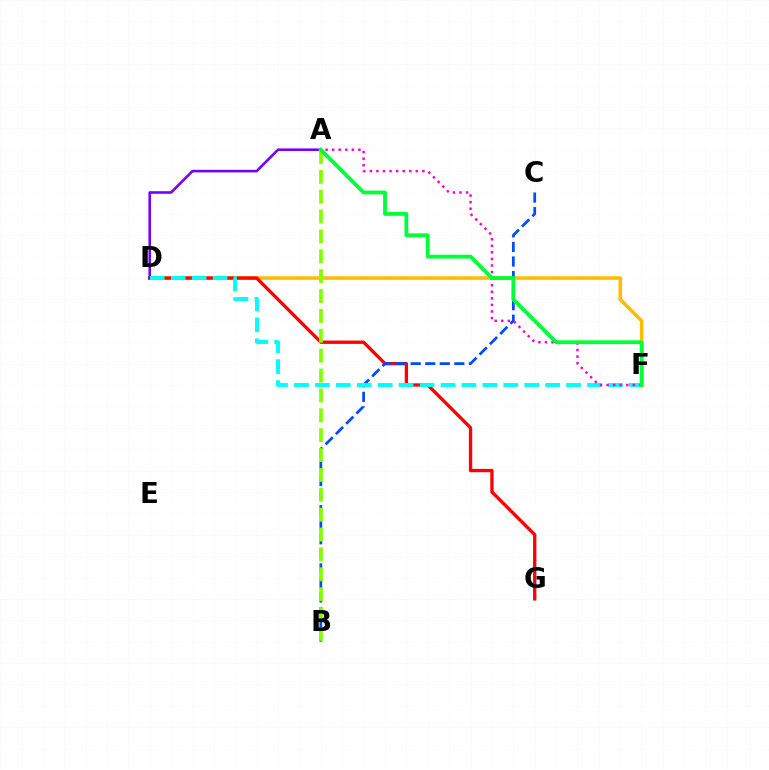{('D', 'F'): [{'color': '#ffbd00', 'line_style': 'solid', 'thickness': 2.59}, {'color': '#00fff6', 'line_style': 'dashed', 'thickness': 2.84}], ('D', 'G'): [{'color': '#ff0000', 'line_style': 'solid', 'thickness': 2.39}], ('A', 'D'): [{'color': '#7200ff', 'line_style': 'solid', 'thickness': 1.87}], ('B', 'C'): [{'color': '#004bff', 'line_style': 'dashed', 'thickness': 1.98}], ('A', 'F'): [{'color': '#ff00cf', 'line_style': 'dotted', 'thickness': 1.78}, {'color': '#00ff39', 'line_style': 'solid', 'thickness': 2.74}], ('A', 'B'): [{'color': '#84ff00', 'line_style': 'dashed', 'thickness': 2.7}]}